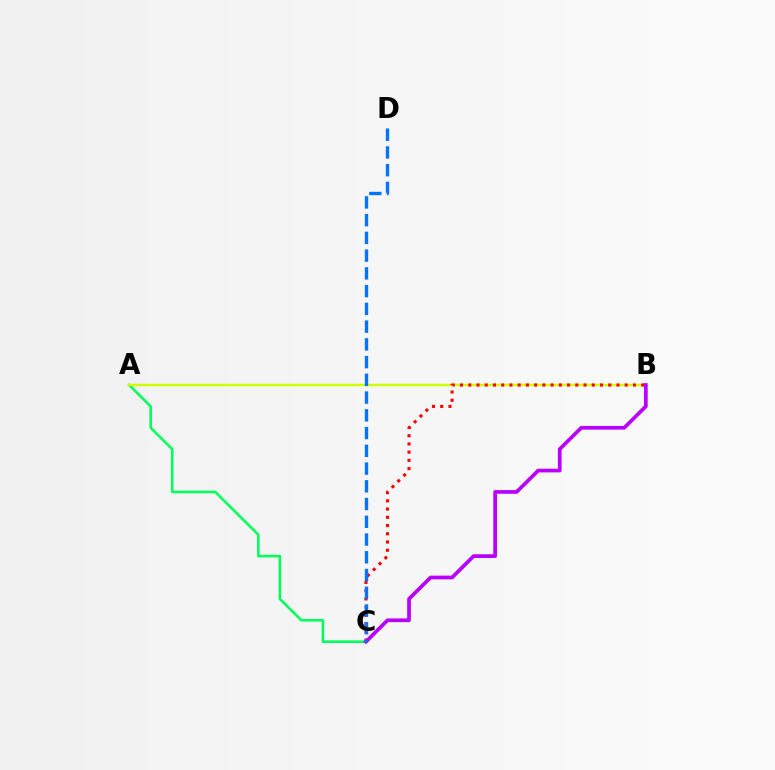{('A', 'C'): [{'color': '#00ff5c', 'line_style': 'solid', 'thickness': 1.87}], ('A', 'B'): [{'color': '#d1ff00', 'line_style': 'solid', 'thickness': 1.74}], ('B', 'C'): [{'color': '#ff0000', 'line_style': 'dotted', 'thickness': 2.24}, {'color': '#b900ff', 'line_style': 'solid', 'thickness': 2.67}], ('C', 'D'): [{'color': '#0074ff', 'line_style': 'dashed', 'thickness': 2.41}]}